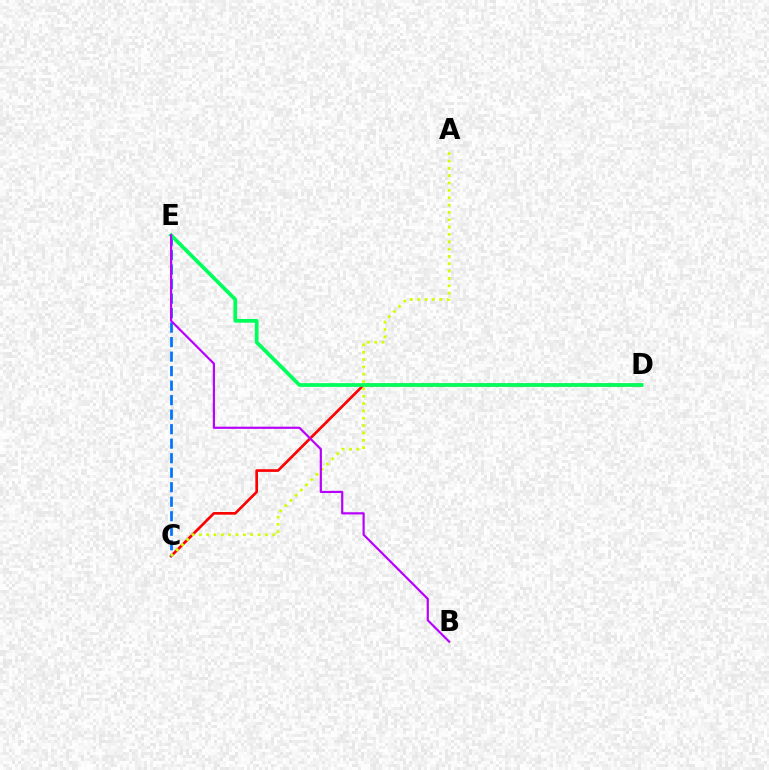{('C', 'D'): [{'color': '#ff0000', 'line_style': 'solid', 'thickness': 1.93}], ('C', 'E'): [{'color': '#0074ff', 'line_style': 'dashed', 'thickness': 1.97}], ('D', 'E'): [{'color': '#00ff5c', 'line_style': 'solid', 'thickness': 2.68}], ('A', 'C'): [{'color': '#d1ff00', 'line_style': 'dotted', 'thickness': 1.99}], ('B', 'E'): [{'color': '#b900ff', 'line_style': 'solid', 'thickness': 1.57}]}